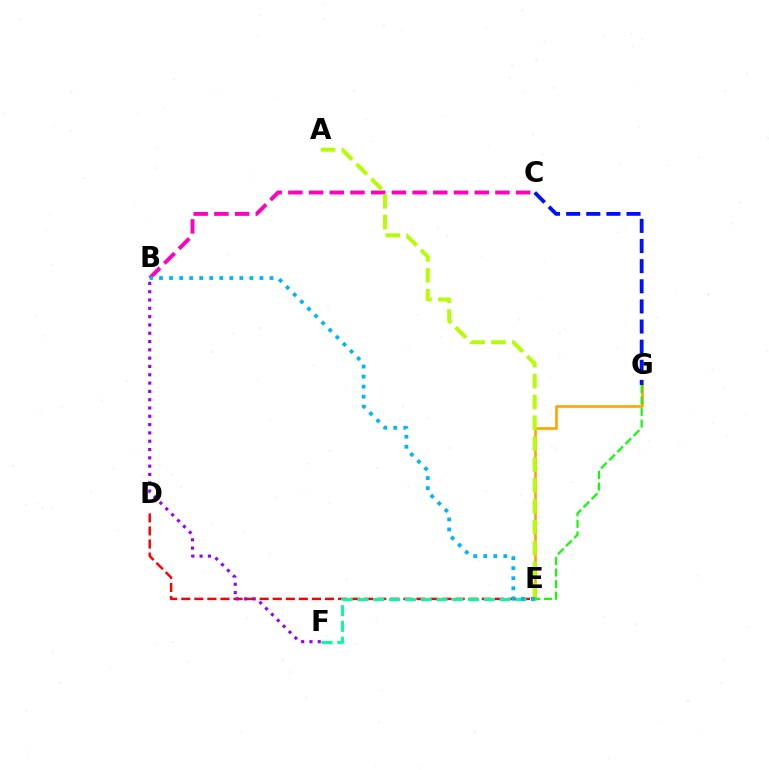{('E', 'G'): [{'color': '#ffa500', 'line_style': 'solid', 'thickness': 1.93}, {'color': '#08ff00', 'line_style': 'dashed', 'thickness': 1.57}], ('C', 'G'): [{'color': '#0010ff', 'line_style': 'dashed', 'thickness': 2.73}], ('D', 'E'): [{'color': '#ff0000', 'line_style': 'dashed', 'thickness': 1.77}], ('B', 'C'): [{'color': '#ff00bd', 'line_style': 'dashed', 'thickness': 2.81}], ('E', 'F'): [{'color': '#00ff9d', 'line_style': 'dashed', 'thickness': 2.15}], ('A', 'E'): [{'color': '#b3ff00', 'line_style': 'dashed', 'thickness': 2.83}], ('B', 'E'): [{'color': '#00b5ff', 'line_style': 'dotted', 'thickness': 2.73}], ('B', 'F'): [{'color': '#9b00ff', 'line_style': 'dotted', 'thickness': 2.26}]}